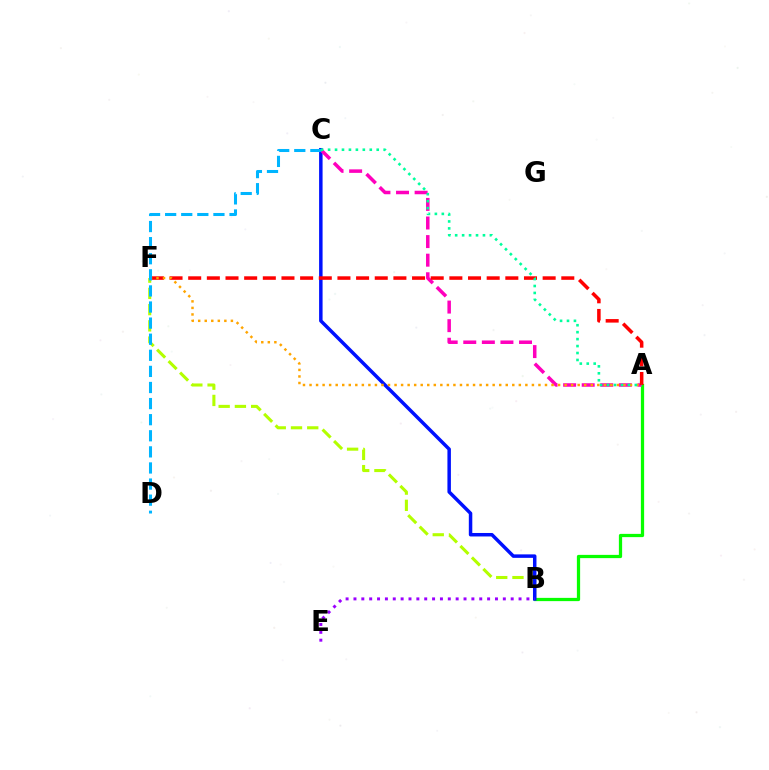{('B', 'F'): [{'color': '#b3ff00', 'line_style': 'dashed', 'thickness': 2.21}], ('A', 'B'): [{'color': '#08ff00', 'line_style': 'solid', 'thickness': 2.34}], ('B', 'C'): [{'color': '#0010ff', 'line_style': 'solid', 'thickness': 2.51}], ('A', 'C'): [{'color': '#ff00bd', 'line_style': 'dashed', 'thickness': 2.52}, {'color': '#00ff9d', 'line_style': 'dotted', 'thickness': 1.89}], ('B', 'E'): [{'color': '#9b00ff', 'line_style': 'dotted', 'thickness': 2.14}], ('A', 'F'): [{'color': '#ff0000', 'line_style': 'dashed', 'thickness': 2.53}, {'color': '#ffa500', 'line_style': 'dotted', 'thickness': 1.78}], ('C', 'D'): [{'color': '#00b5ff', 'line_style': 'dashed', 'thickness': 2.19}]}